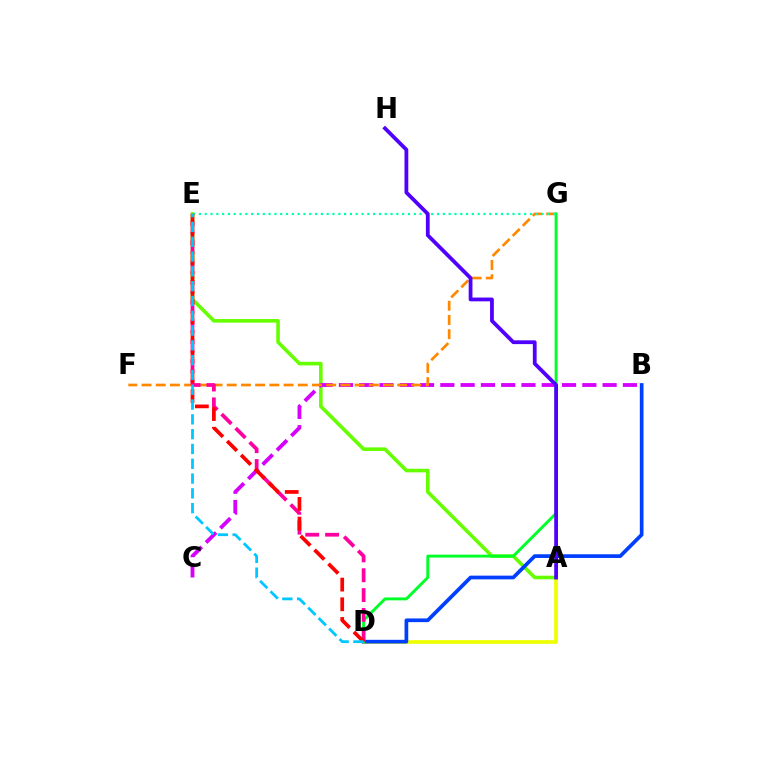{('A', 'D'): [{'color': '#eeff00', 'line_style': 'solid', 'thickness': 2.67}], ('A', 'E'): [{'color': '#66ff00', 'line_style': 'solid', 'thickness': 2.59}], ('B', 'D'): [{'color': '#003fff', 'line_style': 'solid', 'thickness': 2.67}], ('B', 'C'): [{'color': '#d600ff', 'line_style': 'dashed', 'thickness': 2.76}], ('F', 'G'): [{'color': '#ff8800', 'line_style': 'dashed', 'thickness': 1.93}], ('D', 'G'): [{'color': '#00ff27', 'line_style': 'solid', 'thickness': 2.1}], ('D', 'E'): [{'color': '#ff00a0', 'line_style': 'dashed', 'thickness': 2.7}, {'color': '#ff0000', 'line_style': 'dashed', 'thickness': 2.67}, {'color': '#00c7ff', 'line_style': 'dashed', 'thickness': 2.01}], ('E', 'G'): [{'color': '#00ffaf', 'line_style': 'dotted', 'thickness': 1.58}], ('A', 'H'): [{'color': '#4f00ff', 'line_style': 'solid', 'thickness': 2.72}]}